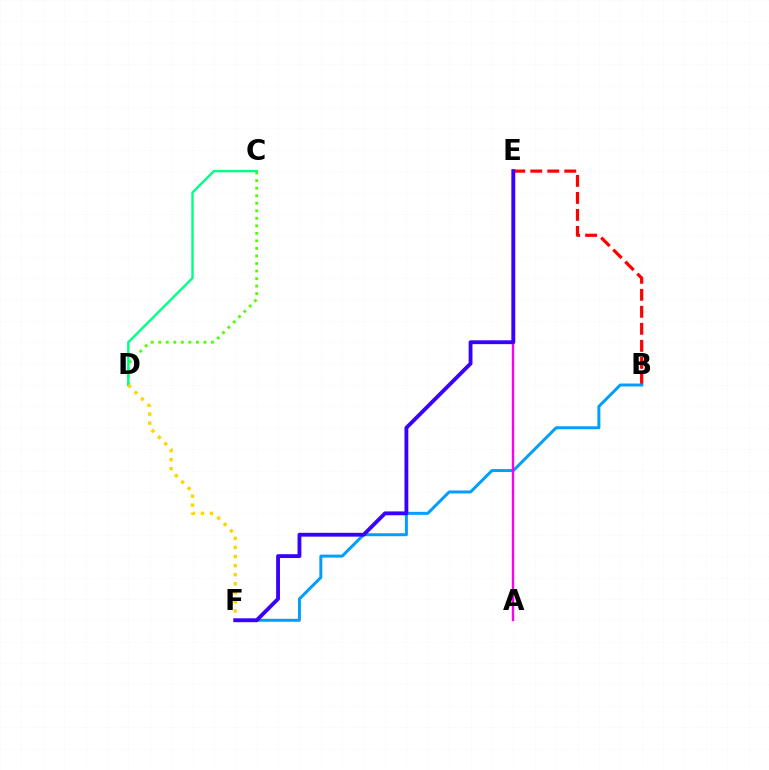{('B', 'E'): [{'color': '#ff0000', 'line_style': 'dashed', 'thickness': 2.31}], ('B', 'F'): [{'color': '#009eff', 'line_style': 'solid', 'thickness': 2.14}], ('C', 'D'): [{'color': '#4fff00', 'line_style': 'dotted', 'thickness': 2.05}, {'color': '#00ff86', 'line_style': 'solid', 'thickness': 1.73}], ('A', 'E'): [{'color': '#ff00ed', 'line_style': 'solid', 'thickness': 1.71}], ('D', 'F'): [{'color': '#ffd500', 'line_style': 'dotted', 'thickness': 2.46}], ('E', 'F'): [{'color': '#3700ff', 'line_style': 'solid', 'thickness': 2.76}]}